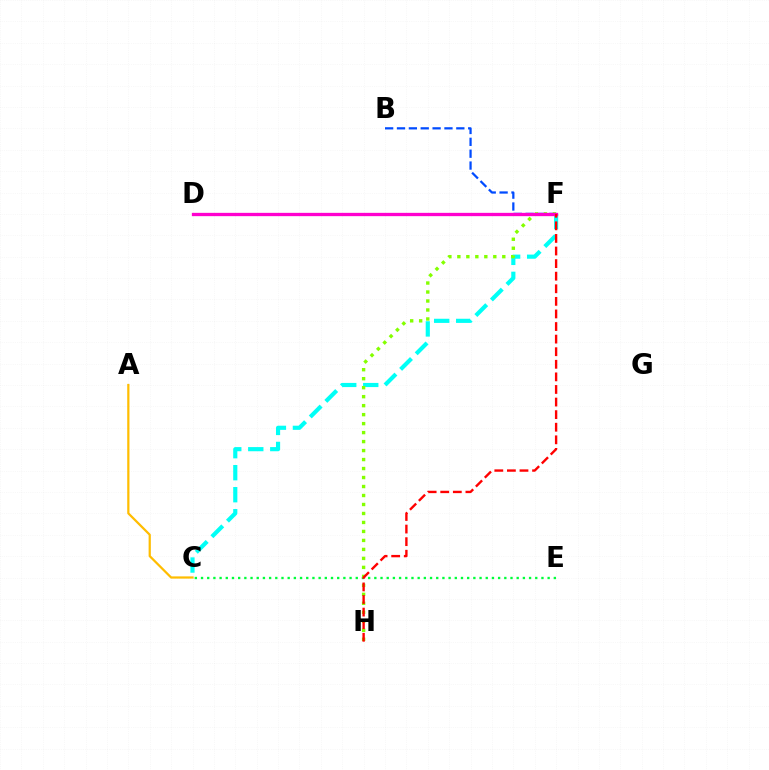{('B', 'F'): [{'color': '#004bff', 'line_style': 'dashed', 'thickness': 1.61}], ('C', 'E'): [{'color': '#00ff39', 'line_style': 'dotted', 'thickness': 1.68}], ('C', 'F'): [{'color': '#00fff6', 'line_style': 'dashed', 'thickness': 2.99}], ('D', 'F'): [{'color': '#7200ff', 'line_style': 'solid', 'thickness': 1.97}, {'color': '#ff00cf', 'line_style': 'solid', 'thickness': 2.38}], ('F', 'H'): [{'color': '#84ff00', 'line_style': 'dotted', 'thickness': 2.44}, {'color': '#ff0000', 'line_style': 'dashed', 'thickness': 1.71}], ('A', 'C'): [{'color': '#ffbd00', 'line_style': 'solid', 'thickness': 1.6}]}